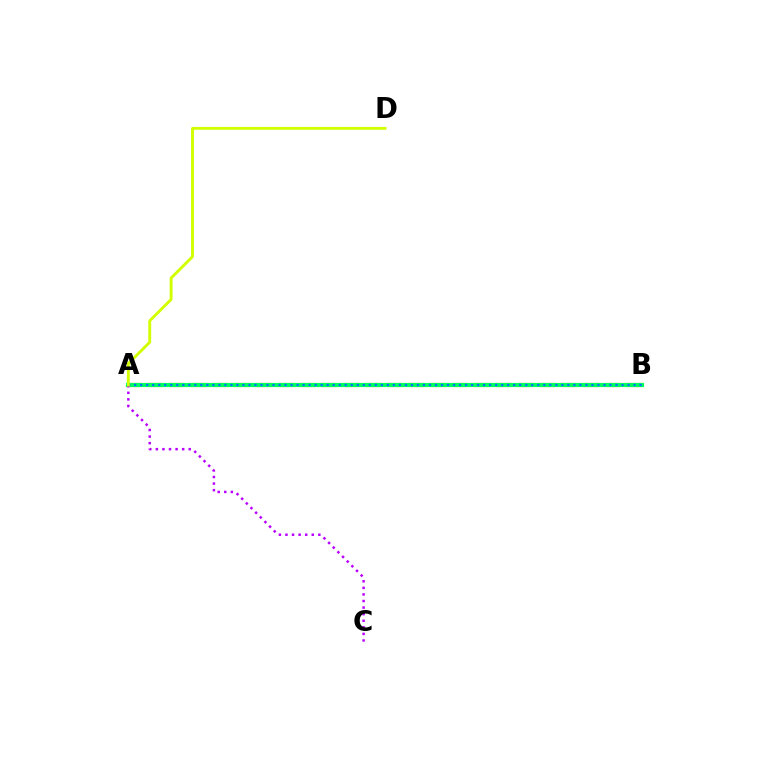{('A', 'B'): [{'color': '#ff0000', 'line_style': 'dashed', 'thickness': 2.96}, {'color': '#00ff5c', 'line_style': 'solid', 'thickness': 3.0}, {'color': '#0074ff', 'line_style': 'dotted', 'thickness': 1.63}], ('A', 'C'): [{'color': '#b900ff', 'line_style': 'dotted', 'thickness': 1.79}], ('A', 'D'): [{'color': '#d1ff00', 'line_style': 'solid', 'thickness': 2.08}]}